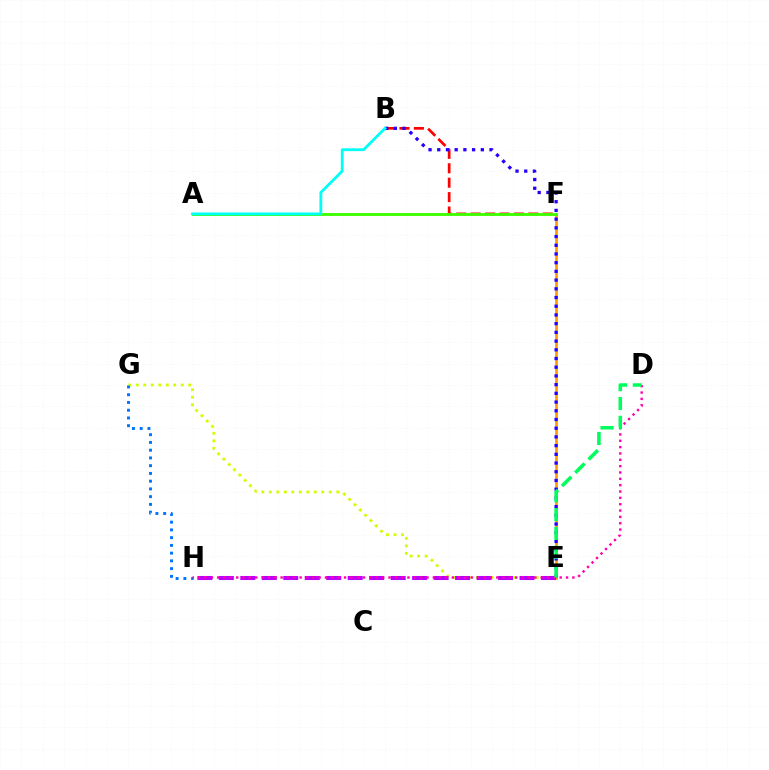{('E', 'F'): [{'color': '#ff9400', 'line_style': 'solid', 'thickness': 1.85}], ('B', 'F'): [{'color': '#ff0000', 'line_style': 'dashed', 'thickness': 1.96}], ('E', 'G'): [{'color': '#d1ff00', 'line_style': 'dotted', 'thickness': 2.04}], ('B', 'E'): [{'color': '#2500ff', 'line_style': 'dotted', 'thickness': 2.37}], ('E', 'H'): [{'color': '#b900ff', 'line_style': 'dashed', 'thickness': 2.92}], ('A', 'F'): [{'color': '#3dff00', 'line_style': 'solid', 'thickness': 2.07}], ('A', 'B'): [{'color': '#00fff6', 'line_style': 'solid', 'thickness': 2.03}], ('G', 'H'): [{'color': '#0074ff', 'line_style': 'dotted', 'thickness': 2.1}], ('D', 'H'): [{'color': '#ff00ac', 'line_style': 'dotted', 'thickness': 1.72}], ('D', 'E'): [{'color': '#00ff5c', 'line_style': 'dashed', 'thickness': 2.55}]}